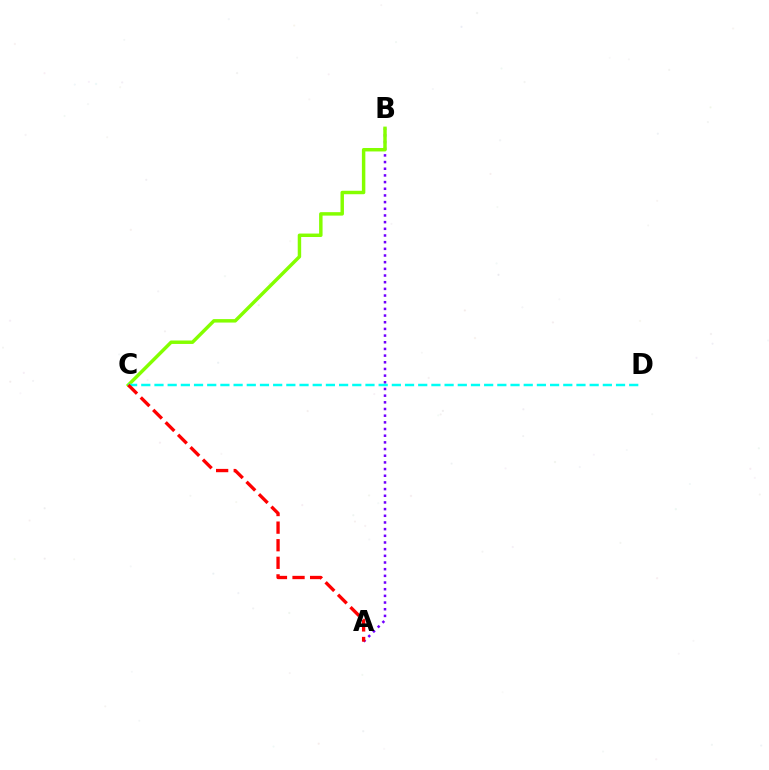{('A', 'B'): [{'color': '#7200ff', 'line_style': 'dotted', 'thickness': 1.81}], ('B', 'C'): [{'color': '#84ff00', 'line_style': 'solid', 'thickness': 2.49}], ('C', 'D'): [{'color': '#00fff6', 'line_style': 'dashed', 'thickness': 1.79}], ('A', 'C'): [{'color': '#ff0000', 'line_style': 'dashed', 'thickness': 2.39}]}